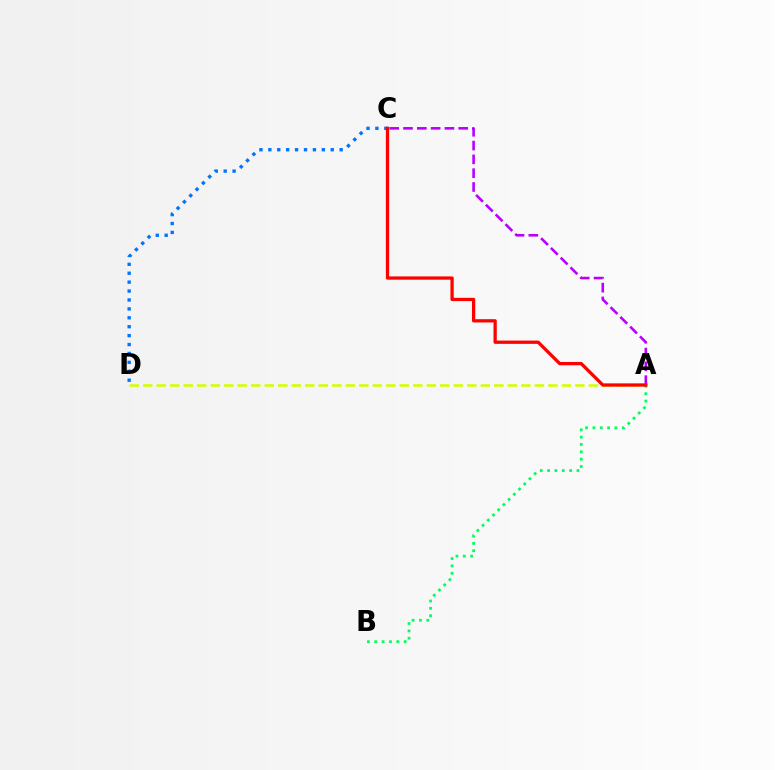{('A', 'D'): [{'color': '#d1ff00', 'line_style': 'dashed', 'thickness': 1.83}], ('A', 'C'): [{'color': '#b900ff', 'line_style': 'dashed', 'thickness': 1.88}, {'color': '#ff0000', 'line_style': 'solid', 'thickness': 2.36}], ('C', 'D'): [{'color': '#0074ff', 'line_style': 'dotted', 'thickness': 2.42}], ('A', 'B'): [{'color': '#00ff5c', 'line_style': 'dotted', 'thickness': 1.99}]}